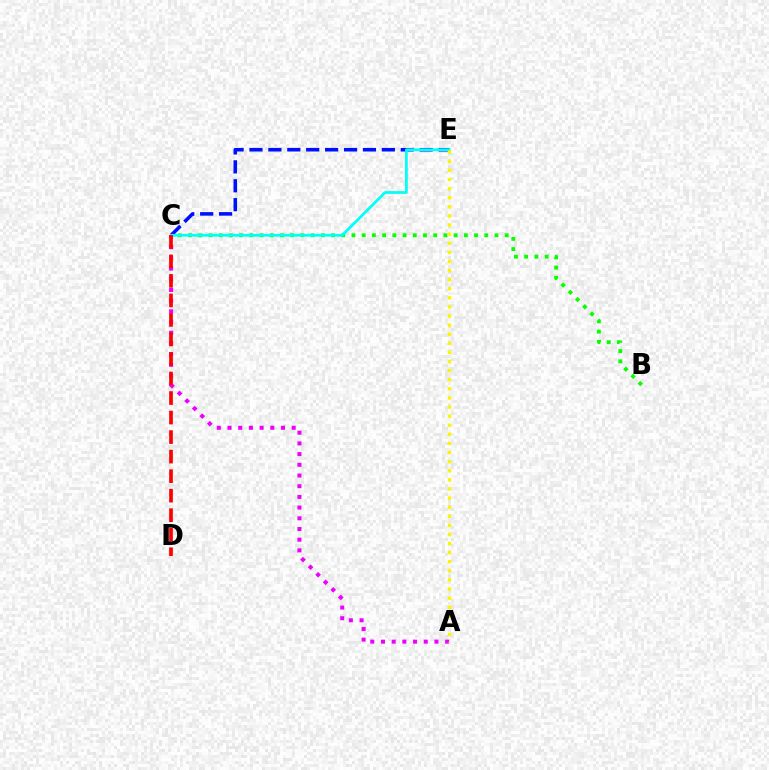{('A', 'C'): [{'color': '#ee00ff', 'line_style': 'dotted', 'thickness': 2.91}], ('B', 'C'): [{'color': '#08ff00', 'line_style': 'dotted', 'thickness': 2.78}], ('C', 'E'): [{'color': '#0010ff', 'line_style': 'dashed', 'thickness': 2.57}, {'color': '#00fff6', 'line_style': 'solid', 'thickness': 1.98}], ('C', 'D'): [{'color': '#ff0000', 'line_style': 'dashed', 'thickness': 2.65}], ('A', 'E'): [{'color': '#fcf500', 'line_style': 'dotted', 'thickness': 2.47}]}